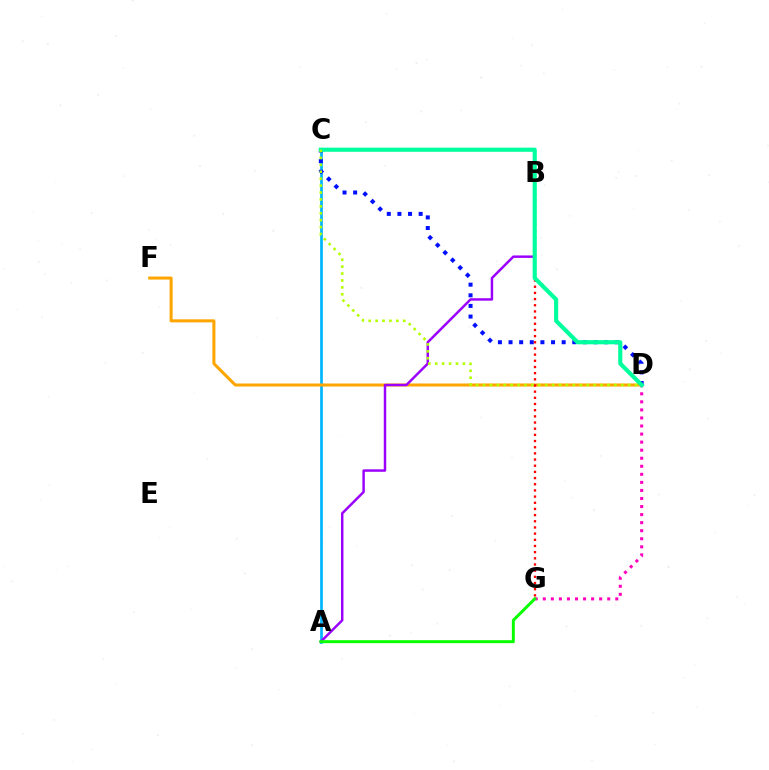{('A', 'C'): [{'color': '#00b5ff', 'line_style': 'solid', 'thickness': 1.94}], ('D', 'F'): [{'color': '#ffa500', 'line_style': 'solid', 'thickness': 2.18}], ('C', 'D'): [{'color': '#0010ff', 'line_style': 'dotted', 'thickness': 2.89}, {'color': '#00ff9d', 'line_style': 'solid', 'thickness': 2.98}, {'color': '#b3ff00', 'line_style': 'dotted', 'thickness': 1.88}], ('A', 'B'): [{'color': '#9b00ff', 'line_style': 'solid', 'thickness': 1.78}], ('B', 'G'): [{'color': '#ff0000', 'line_style': 'dotted', 'thickness': 1.68}], ('D', 'G'): [{'color': '#ff00bd', 'line_style': 'dotted', 'thickness': 2.19}], ('A', 'G'): [{'color': '#08ff00', 'line_style': 'solid', 'thickness': 2.14}]}